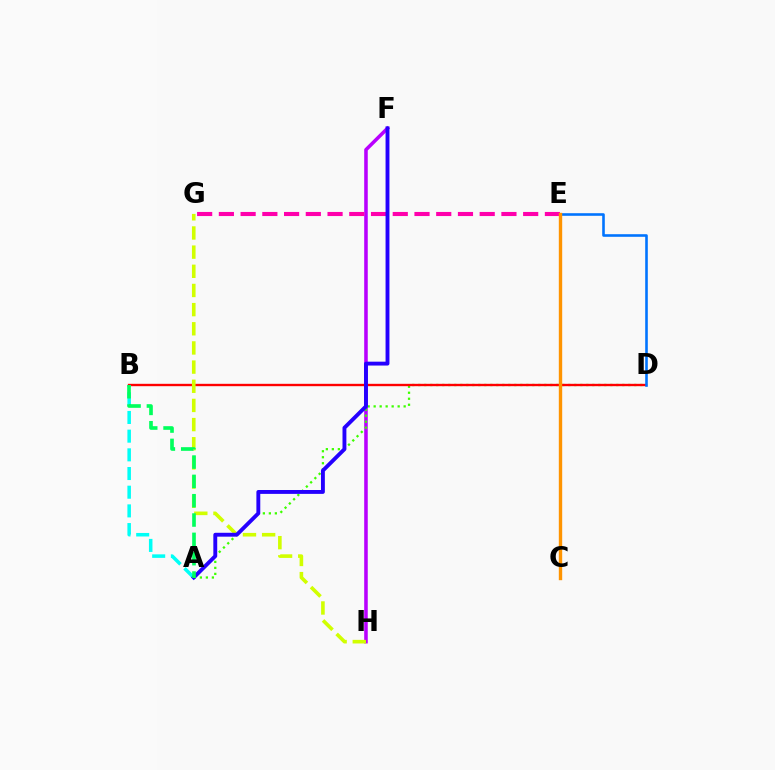{('F', 'H'): [{'color': '#b900ff', 'line_style': 'solid', 'thickness': 2.56}], ('A', 'D'): [{'color': '#3dff00', 'line_style': 'dotted', 'thickness': 1.63}], ('B', 'D'): [{'color': '#ff0000', 'line_style': 'solid', 'thickness': 1.7}], ('D', 'E'): [{'color': '#0074ff', 'line_style': 'solid', 'thickness': 1.87}], ('G', 'H'): [{'color': '#d1ff00', 'line_style': 'dashed', 'thickness': 2.6}], ('E', 'G'): [{'color': '#ff00ac', 'line_style': 'dashed', 'thickness': 2.95}], ('A', 'B'): [{'color': '#00fff6', 'line_style': 'dashed', 'thickness': 2.54}, {'color': '#00ff5c', 'line_style': 'dashed', 'thickness': 2.63}], ('A', 'F'): [{'color': '#2500ff', 'line_style': 'solid', 'thickness': 2.79}], ('C', 'E'): [{'color': '#ff9400', 'line_style': 'solid', 'thickness': 2.44}]}